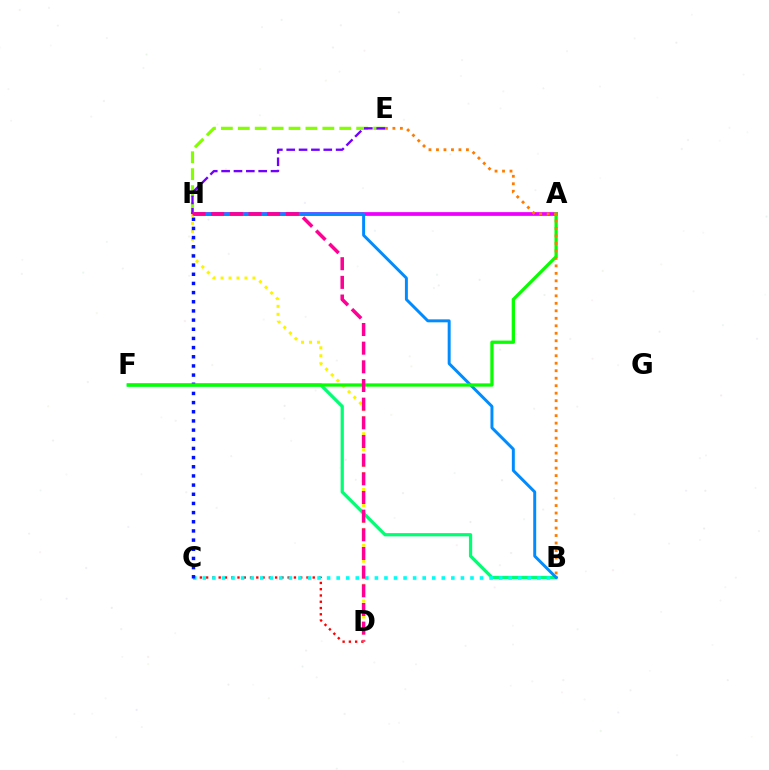{('A', 'H'): [{'color': '#ee00ff', 'line_style': 'solid', 'thickness': 2.69}], ('B', 'F'): [{'color': '#00ff74', 'line_style': 'solid', 'thickness': 2.33}], ('E', 'H'): [{'color': '#84ff00', 'line_style': 'dashed', 'thickness': 2.3}, {'color': '#7200ff', 'line_style': 'dashed', 'thickness': 1.68}], ('C', 'D'): [{'color': '#ff0000', 'line_style': 'dotted', 'thickness': 1.7}], ('B', 'H'): [{'color': '#008cff', 'line_style': 'solid', 'thickness': 2.13}], ('B', 'C'): [{'color': '#00fff6', 'line_style': 'dotted', 'thickness': 2.6}], ('D', 'H'): [{'color': '#fcf500', 'line_style': 'dotted', 'thickness': 2.17}, {'color': '#ff0094', 'line_style': 'dashed', 'thickness': 2.54}], ('C', 'H'): [{'color': '#0010ff', 'line_style': 'dotted', 'thickness': 2.49}], ('A', 'F'): [{'color': '#08ff00', 'line_style': 'solid', 'thickness': 2.36}], ('B', 'E'): [{'color': '#ff7c00', 'line_style': 'dotted', 'thickness': 2.04}]}